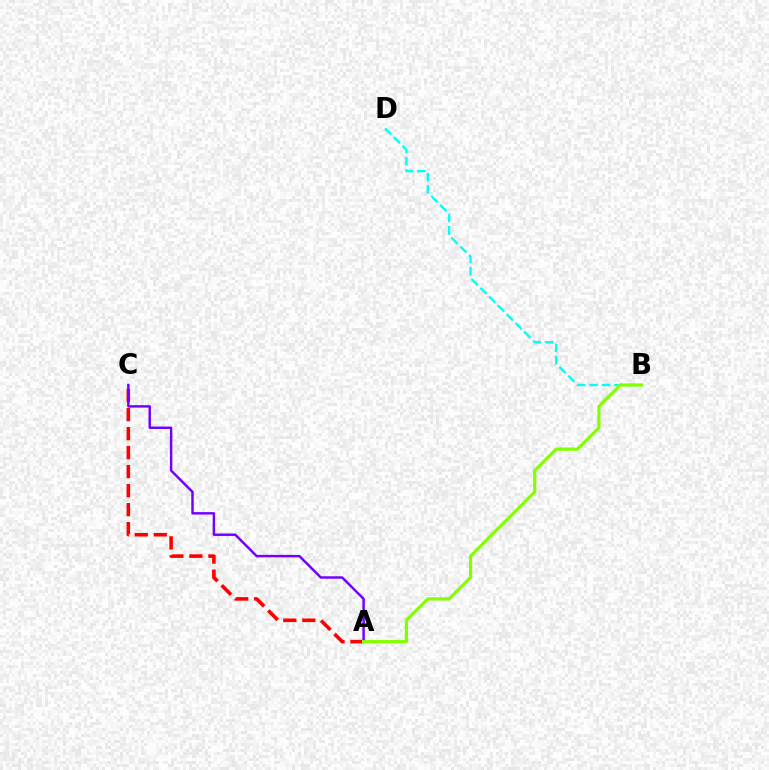{('B', 'D'): [{'color': '#00fff6', 'line_style': 'dashed', 'thickness': 1.69}], ('A', 'C'): [{'color': '#ff0000', 'line_style': 'dashed', 'thickness': 2.58}, {'color': '#7200ff', 'line_style': 'solid', 'thickness': 1.76}], ('A', 'B'): [{'color': '#84ff00', 'line_style': 'solid', 'thickness': 2.3}]}